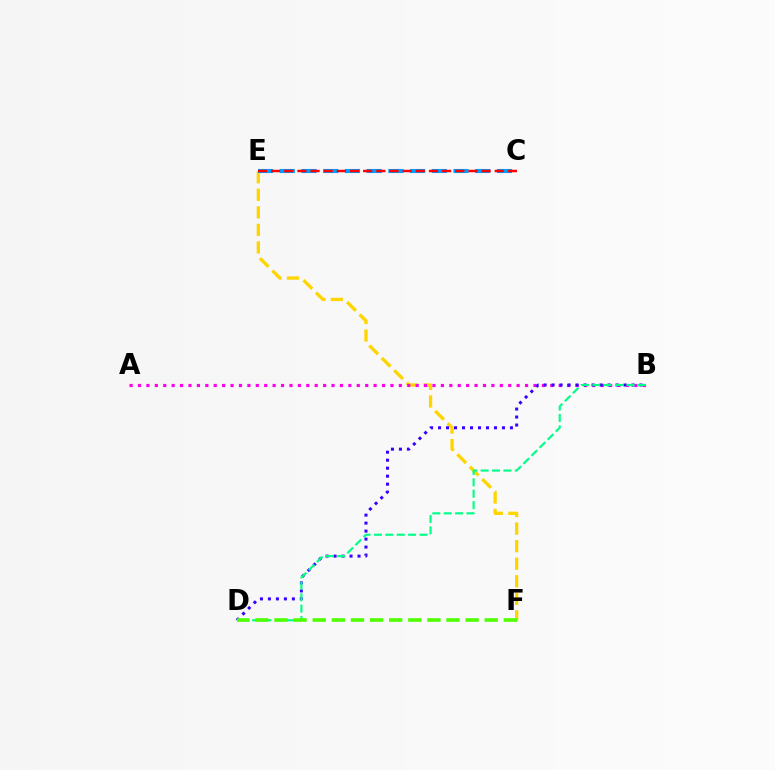{('E', 'F'): [{'color': '#ffd500', 'line_style': 'dashed', 'thickness': 2.38}], ('C', 'E'): [{'color': '#009eff', 'line_style': 'dashed', 'thickness': 2.95}, {'color': '#ff0000', 'line_style': 'dashed', 'thickness': 1.79}], ('A', 'B'): [{'color': '#ff00ed', 'line_style': 'dotted', 'thickness': 2.29}], ('B', 'D'): [{'color': '#3700ff', 'line_style': 'dotted', 'thickness': 2.17}, {'color': '#00ff86', 'line_style': 'dashed', 'thickness': 1.55}], ('D', 'F'): [{'color': '#4fff00', 'line_style': 'dashed', 'thickness': 2.6}]}